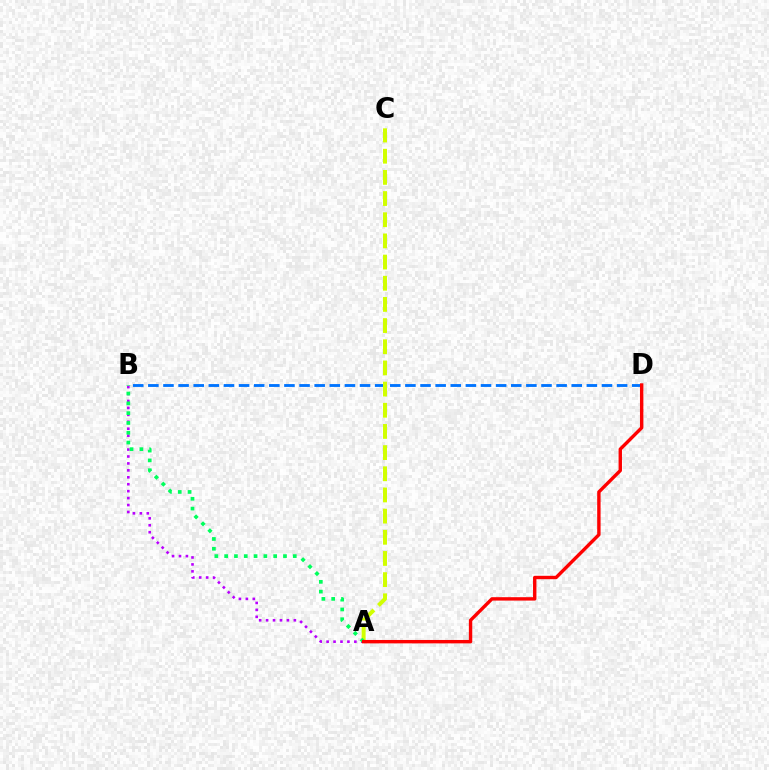{('A', 'B'): [{'color': '#b900ff', 'line_style': 'dotted', 'thickness': 1.88}, {'color': '#00ff5c', 'line_style': 'dotted', 'thickness': 2.66}], ('B', 'D'): [{'color': '#0074ff', 'line_style': 'dashed', 'thickness': 2.05}], ('A', 'C'): [{'color': '#d1ff00', 'line_style': 'dashed', 'thickness': 2.88}], ('A', 'D'): [{'color': '#ff0000', 'line_style': 'solid', 'thickness': 2.44}]}